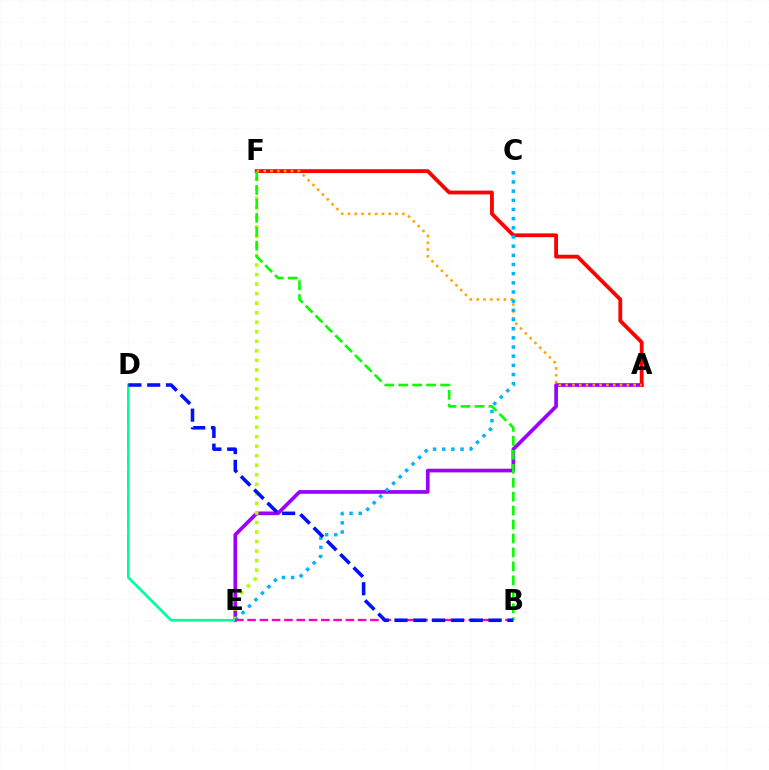{('A', 'E'): [{'color': '#9b00ff', 'line_style': 'solid', 'thickness': 2.65}], ('E', 'F'): [{'color': '#b3ff00', 'line_style': 'dotted', 'thickness': 2.59}], ('A', 'F'): [{'color': '#ff0000', 'line_style': 'solid', 'thickness': 2.74}, {'color': '#ffa500', 'line_style': 'dotted', 'thickness': 1.85}], ('C', 'E'): [{'color': '#00b5ff', 'line_style': 'dotted', 'thickness': 2.49}], ('D', 'E'): [{'color': '#00ff9d', 'line_style': 'solid', 'thickness': 1.96}], ('B', 'F'): [{'color': '#08ff00', 'line_style': 'dashed', 'thickness': 1.89}], ('B', 'E'): [{'color': '#ff00bd', 'line_style': 'dashed', 'thickness': 1.67}], ('B', 'D'): [{'color': '#0010ff', 'line_style': 'dashed', 'thickness': 2.55}]}